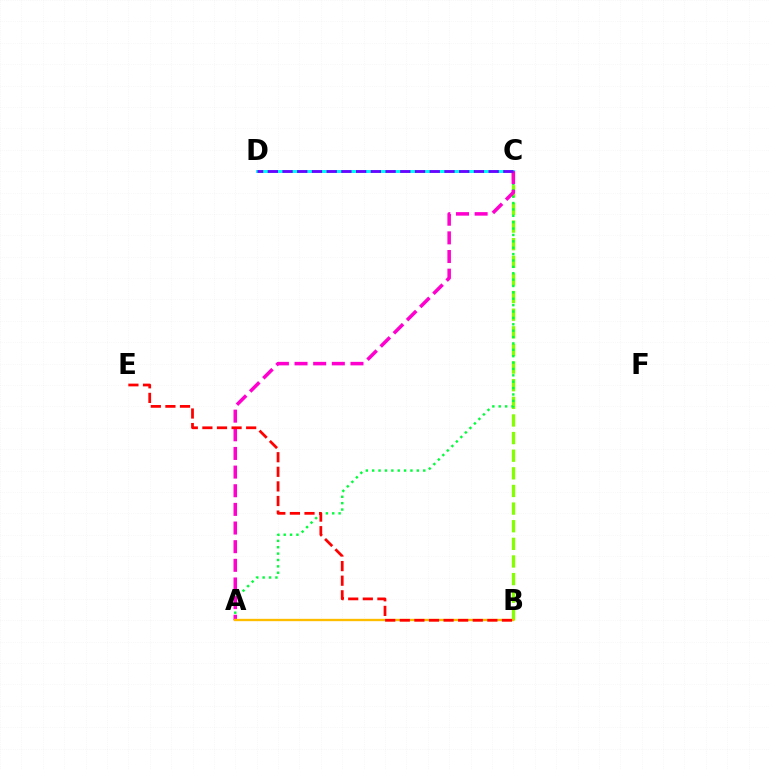{('B', 'C'): [{'color': '#84ff00', 'line_style': 'dashed', 'thickness': 2.39}], ('A', 'C'): [{'color': '#00ff39', 'line_style': 'dotted', 'thickness': 1.73}, {'color': '#ff00cf', 'line_style': 'dashed', 'thickness': 2.53}], ('C', 'D'): [{'color': '#004bff', 'line_style': 'dotted', 'thickness': 1.88}, {'color': '#00fff6', 'line_style': 'solid', 'thickness': 2.12}, {'color': '#7200ff', 'line_style': 'dashed', 'thickness': 2.0}], ('A', 'B'): [{'color': '#ffbd00', 'line_style': 'solid', 'thickness': 1.68}], ('B', 'E'): [{'color': '#ff0000', 'line_style': 'dashed', 'thickness': 1.98}]}